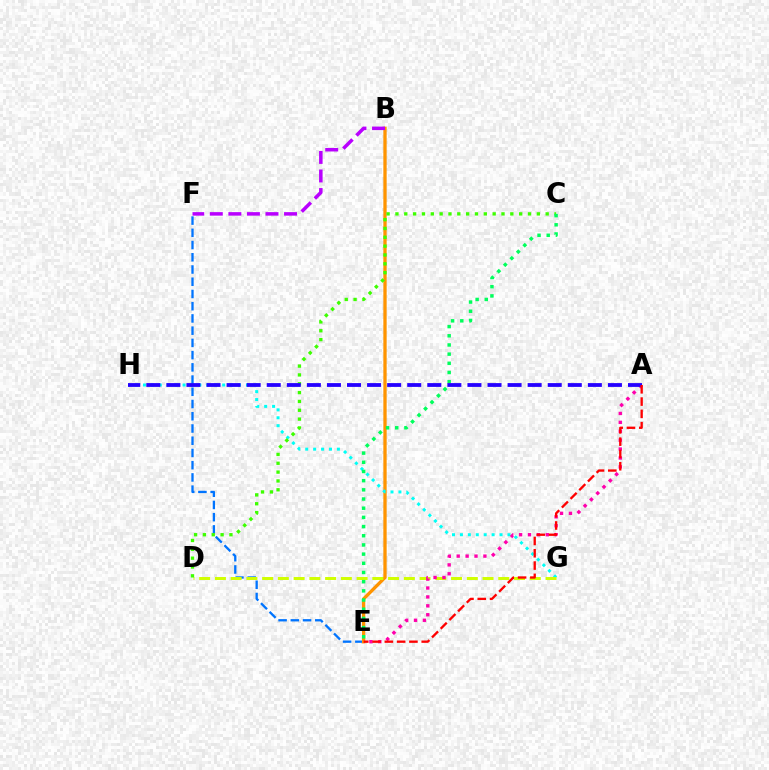{('E', 'F'): [{'color': '#0074ff', 'line_style': 'dashed', 'thickness': 1.66}], ('B', 'E'): [{'color': '#ff9400', 'line_style': 'solid', 'thickness': 2.38}], ('G', 'H'): [{'color': '#00fff6', 'line_style': 'dotted', 'thickness': 2.15}], ('D', 'G'): [{'color': '#d1ff00', 'line_style': 'dashed', 'thickness': 2.14}], ('A', 'E'): [{'color': '#ff00ac', 'line_style': 'dotted', 'thickness': 2.42}, {'color': '#ff0000', 'line_style': 'dashed', 'thickness': 1.67}], ('C', 'D'): [{'color': '#3dff00', 'line_style': 'dotted', 'thickness': 2.4}], ('C', 'E'): [{'color': '#00ff5c', 'line_style': 'dotted', 'thickness': 2.5}], ('A', 'H'): [{'color': '#2500ff', 'line_style': 'dashed', 'thickness': 2.73}], ('B', 'F'): [{'color': '#b900ff', 'line_style': 'dashed', 'thickness': 2.52}]}